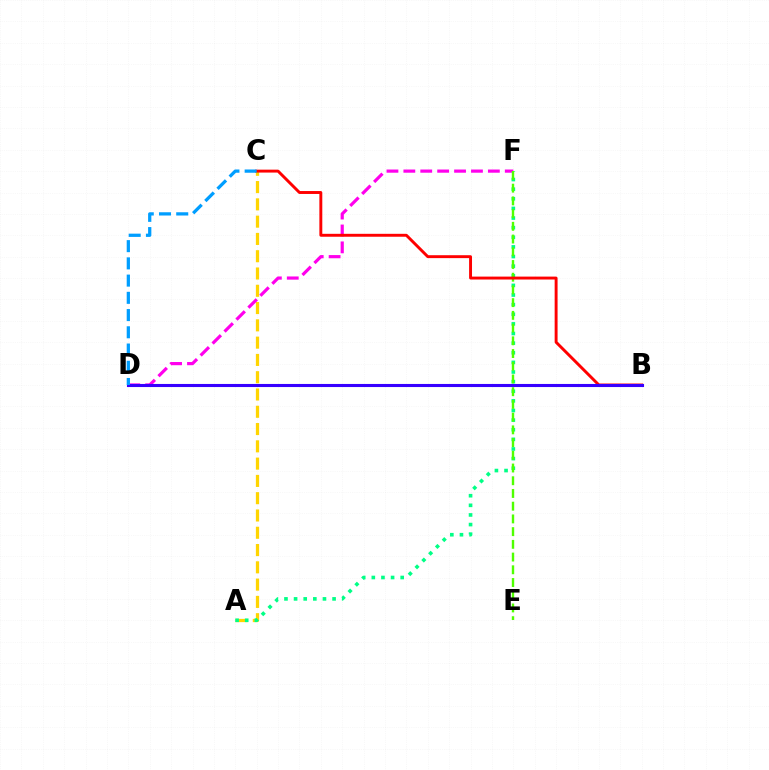{('A', 'C'): [{'color': '#ffd500', 'line_style': 'dashed', 'thickness': 2.35}], ('A', 'F'): [{'color': '#00ff86', 'line_style': 'dotted', 'thickness': 2.61}], ('D', 'F'): [{'color': '#ff00ed', 'line_style': 'dashed', 'thickness': 2.3}], ('E', 'F'): [{'color': '#4fff00', 'line_style': 'dashed', 'thickness': 1.73}], ('B', 'C'): [{'color': '#ff0000', 'line_style': 'solid', 'thickness': 2.1}], ('B', 'D'): [{'color': '#3700ff', 'line_style': 'solid', 'thickness': 2.22}], ('C', 'D'): [{'color': '#009eff', 'line_style': 'dashed', 'thickness': 2.34}]}